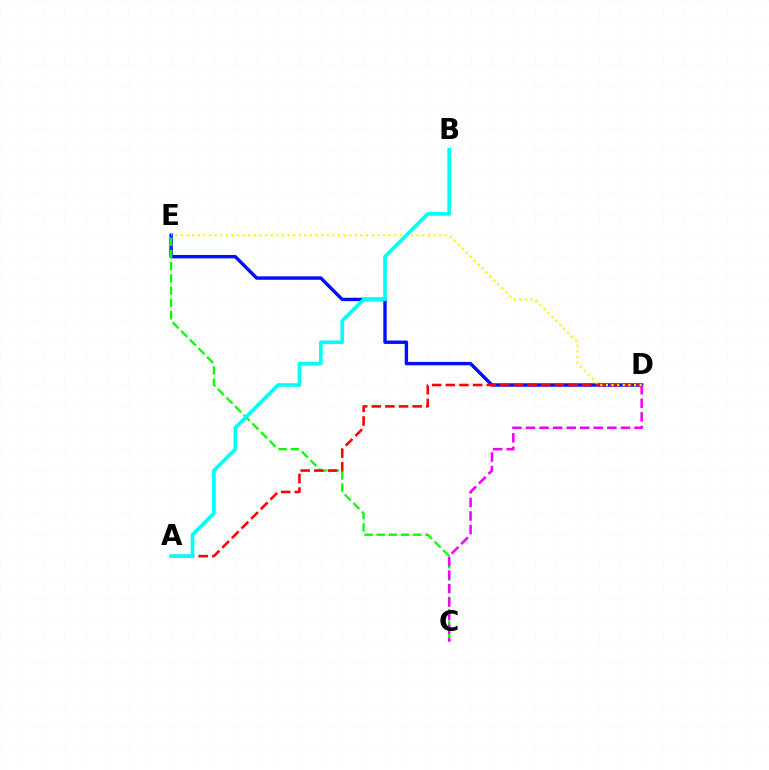{('D', 'E'): [{'color': '#0010ff', 'line_style': 'solid', 'thickness': 2.46}, {'color': '#fcf500', 'line_style': 'dotted', 'thickness': 1.53}], ('C', 'E'): [{'color': '#08ff00', 'line_style': 'dashed', 'thickness': 1.66}], ('C', 'D'): [{'color': '#ee00ff', 'line_style': 'dashed', 'thickness': 1.84}], ('A', 'D'): [{'color': '#ff0000', 'line_style': 'dashed', 'thickness': 1.85}], ('A', 'B'): [{'color': '#00fff6', 'line_style': 'solid', 'thickness': 2.62}]}